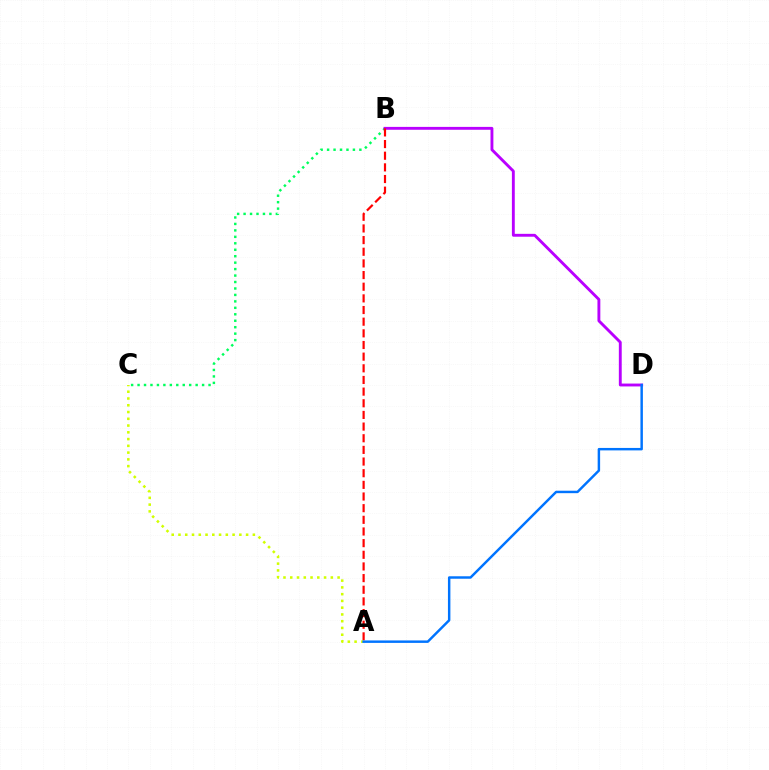{('B', 'C'): [{'color': '#00ff5c', 'line_style': 'dotted', 'thickness': 1.75}], ('B', 'D'): [{'color': '#b900ff', 'line_style': 'solid', 'thickness': 2.07}], ('A', 'B'): [{'color': '#ff0000', 'line_style': 'dashed', 'thickness': 1.58}], ('A', 'C'): [{'color': '#d1ff00', 'line_style': 'dotted', 'thickness': 1.84}], ('A', 'D'): [{'color': '#0074ff', 'line_style': 'solid', 'thickness': 1.77}]}